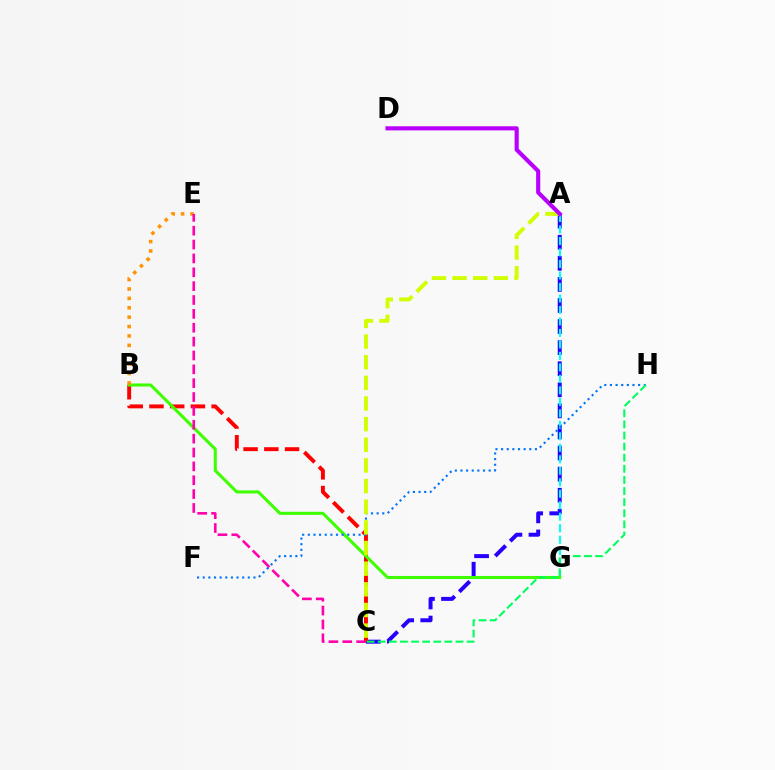{('A', 'C'): [{'color': '#2500ff', 'line_style': 'dashed', 'thickness': 2.86}, {'color': '#d1ff00', 'line_style': 'dashed', 'thickness': 2.8}], ('A', 'G'): [{'color': '#00fff6', 'line_style': 'dashed', 'thickness': 1.56}], ('B', 'C'): [{'color': '#ff0000', 'line_style': 'dashed', 'thickness': 2.82}], ('B', 'G'): [{'color': '#3dff00', 'line_style': 'solid', 'thickness': 2.2}], ('B', 'E'): [{'color': '#ff9400', 'line_style': 'dotted', 'thickness': 2.55}], ('F', 'H'): [{'color': '#0074ff', 'line_style': 'dotted', 'thickness': 1.53}], ('A', 'D'): [{'color': '#b900ff', 'line_style': 'solid', 'thickness': 2.96}], ('C', 'H'): [{'color': '#00ff5c', 'line_style': 'dashed', 'thickness': 1.51}], ('C', 'E'): [{'color': '#ff00ac', 'line_style': 'dashed', 'thickness': 1.88}]}